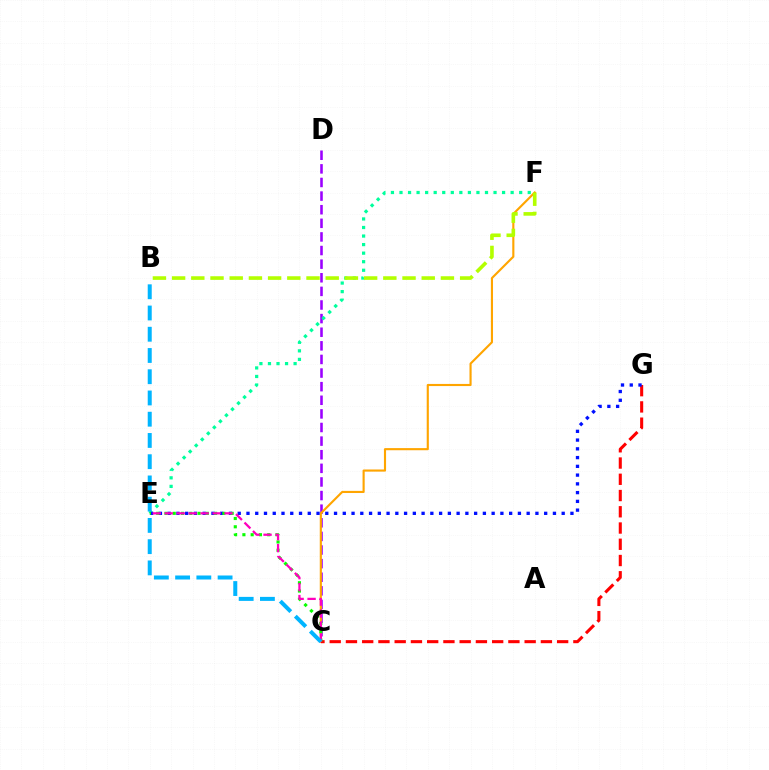{('C', 'D'): [{'color': '#9b00ff', 'line_style': 'dashed', 'thickness': 1.85}], ('E', 'F'): [{'color': '#00ff9d', 'line_style': 'dotted', 'thickness': 2.32}], ('C', 'F'): [{'color': '#ffa500', 'line_style': 'solid', 'thickness': 1.54}], ('C', 'G'): [{'color': '#ff0000', 'line_style': 'dashed', 'thickness': 2.21}], ('B', 'F'): [{'color': '#b3ff00', 'line_style': 'dashed', 'thickness': 2.61}], ('E', 'G'): [{'color': '#0010ff', 'line_style': 'dotted', 'thickness': 2.38}], ('C', 'E'): [{'color': '#08ff00', 'line_style': 'dotted', 'thickness': 2.25}, {'color': '#ff00bd', 'line_style': 'dashed', 'thickness': 1.62}], ('B', 'C'): [{'color': '#00b5ff', 'line_style': 'dashed', 'thickness': 2.89}]}